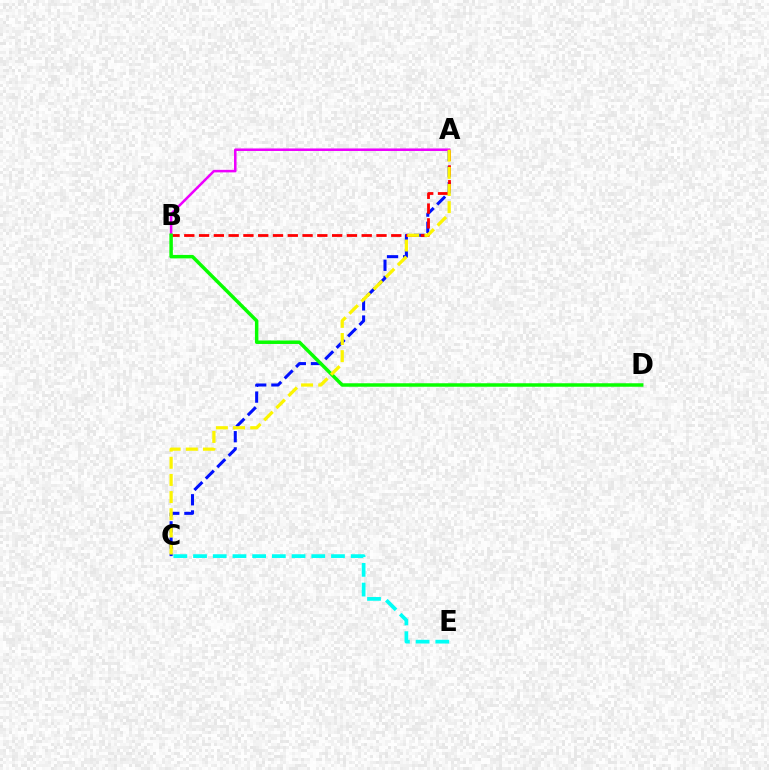{('A', 'C'): [{'color': '#0010ff', 'line_style': 'dashed', 'thickness': 2.19}, {'color': '#fcf500', 'line_style': 'dashed', 'thickness': 2.33}], ('A', 'B'): [{'color': '#ff0000', 'line_style': 'dashed', 'thickness': 2.01}, {'color': '#ee00ff', 'line_style': 'solid', 'thickness': 1.82}], ('B', 'D'): [{'color': '#08ff00', 'line_style': 'solid', 'thickness': 2.51}], ('C', 'E'): [{'color': '#00fff6', 'line_style': 'dashed', 'thickness': 2.68}]}